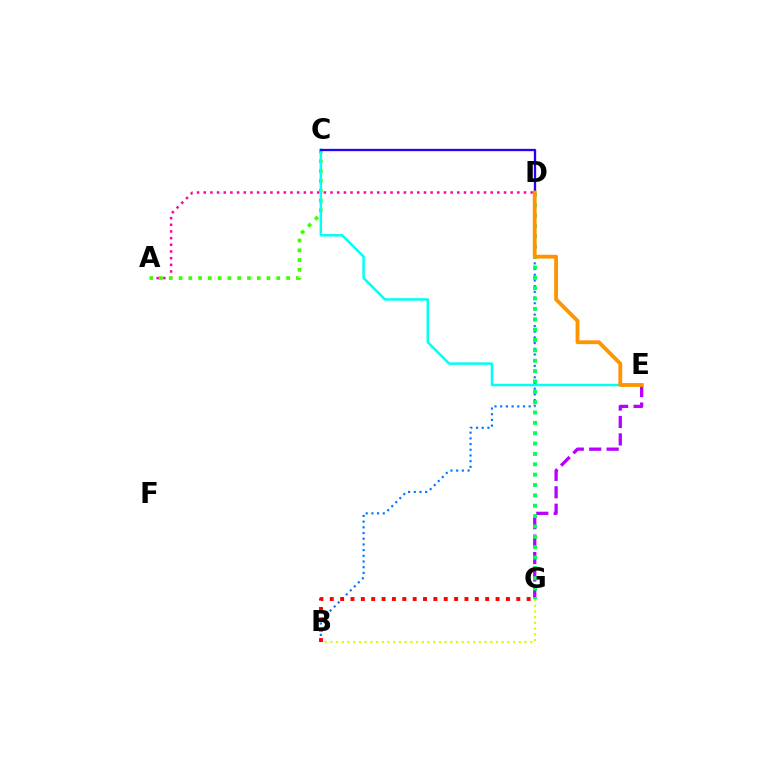{('E', 'G'): [{'color': '#b900ff', 'line_style': 'dashed', 'thickness': 2.37}], ('A', 'D'): [{'color': '#ff00ac', 'line_style': 'dotted', 'thickness': 1.81}], ('B', 'D'): [{'color': '#0074ff', 'line_style': 'dotted', 'thickness': 1.55}], ('A', 'C'): [{'color': '#3dff00', 'line_style': 'dotted', 'thickness': 2.66}], ('C', 'E'): [{'color': '#00fff6', 'line_style': 'solid', 'thickness': 1.79}], ('C', 'D'): [{'color': '#2500ff', 'line_style': 'solid', 'thickness': 1.67}], ('D', 'G'): [{'color': '#00ff5c', 'line_style': 'dotted', 'thickness': 2.81}], ('B', 'G'): [{'color': '#d1ff00', 'line_style': 'dotted', 'thickness': 1.55}, {'color': '#ff0000', 'line_style': 'dotted', 'thickness': 2.82}], ('D', 'E'): [{'color': '#ff9400', 'line_style': 'solid', 'thickness': 2.76}]}